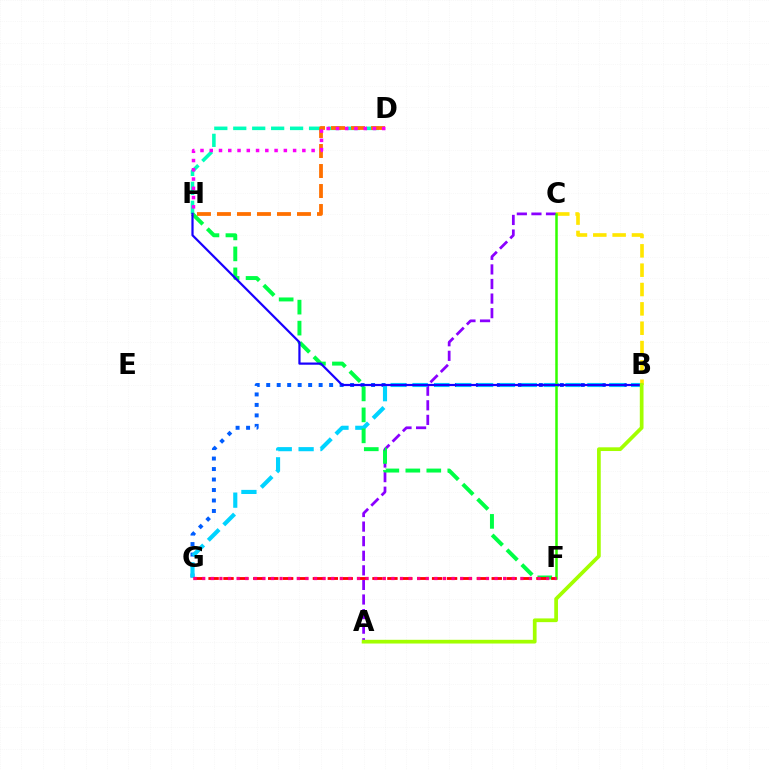{('B', 'G'): [{'color': '#005dff', 'line_style': 'dotted', 'thickness': 2.85}, {'color': '#00d3ff', 'line_style': 'dashed', 'thickness': 2.97}], ('A', 'C'): [{'color': '#8a00ff', 'line_style': 'dashed', 'thickness': 1.98}], ('D', 'H'): [{'color': '#00ffbb', 'line_style': 'dashed', 'thickness': 2.57}, {'color': '#ff7000', 'line_style': 'dashed', 'thickness': 2.72}, {'color': '#fa00f9', 'line_style': 'dotted', 'thickness': 2.52}], ('F', 'H'): [{'color': '#00ff45', 'line_style': 'dashed', 'thickness': 2.85}], ('B', 'C'): [{'color': '#ffe600', 'line_style': 'dashed', 'thickness': 2.63}], ('C', 'F'): [{'color': '#31ff00', 'line_style': 'solid', 'thickness': 1.81}], ('B', 'H'): [{'color': '#1900ff', 'line_style': 'solid', 'thickness': 1.59}], ('F', 'G'): [{'color': '#ff0000', 'line_style': 'dashed', 'thickness': 2.02}, {'color': '#ff0088', 'line_style': 'dotted', 'thickness': 2.34}], ('A', 'B'): [{'color': '#a2ff00', 'line_style': 'solid', 'thickness': 2.68}]}